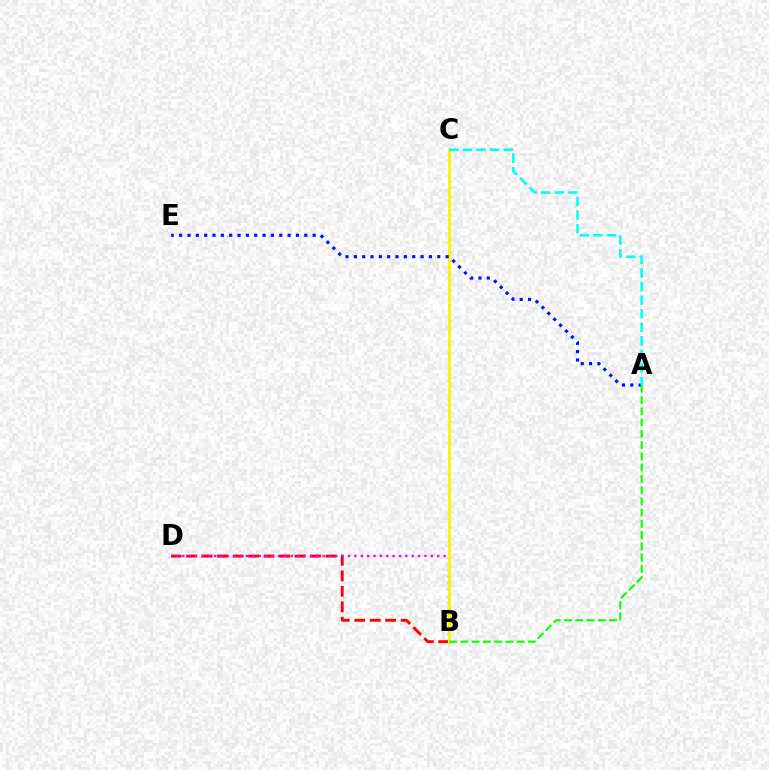{('B', 'D'): [{'color': '#ff0000', 'line_style': 'dashed', 'thickness': 2.1}, {'color': '#ee00ff', 'line_style': 'dotted', 'thickness': 1.73}], ('B', 'C'): [{'color': '#fcf500', 'line_style': 'solid', 'thickness': 2.1}], ('A', 'E'): [{'color': '#0010ff', 'line_style': 'dotted', 'thickness': 2.27}], ('A', 'C'): [{'color': '#00fff6', 'line_style': 'dashed', 'thickness': 1.84}], ('A', 'B'): [{'color': '#08ff00', 'line_style': 'dashed', 'thickness': 1.53}]}